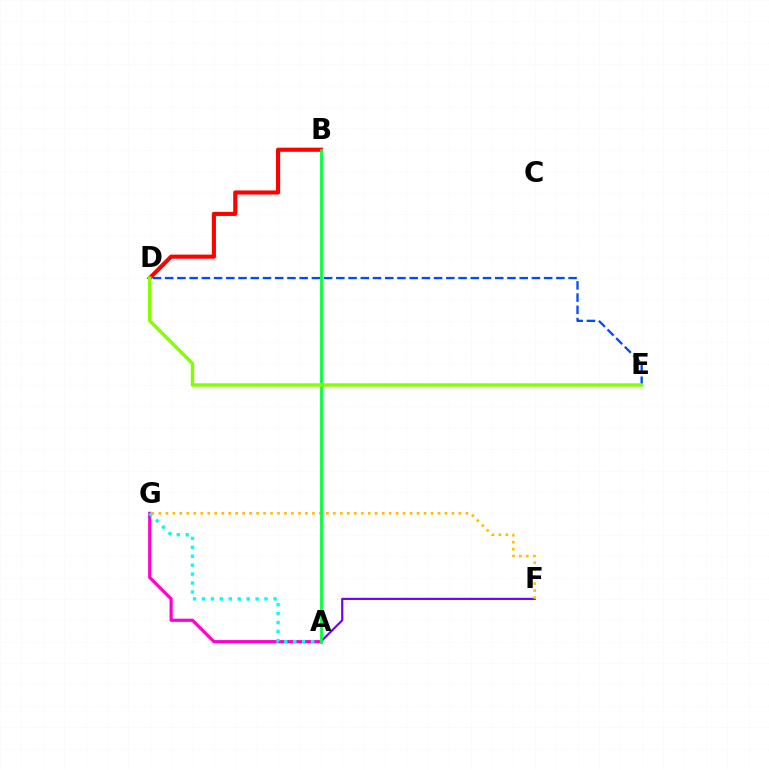{('B', 'D'): [{'color': '#ff0000', 'line_style': 'solid', 'thickness': 2.97}], ('A', 'G'): [{'color': '#ff00cf', 'line_style': 'solid', 'thickness': 2.29}, {'color': '#00fff6', 'line_style': 'dotted', 'thickness': 2.43}], ('D', 'E'): [{'color': '#004bff', 'line_style': 'dashed', 'thickness': 1.66}, {'color': '#84ff00', 'line_style': 'solid', 'thickness': 2.48}], ('A', 'F'): [{'color': '#7200ff', 'line_style': 'solid', 'thickness': 1.56}], ('F', 'G'): [{'color': '#ffbd00', 'line_style': 'dotted', 'thickness': 1.9}], ('A', 'B'): [{'color': '#00ff39', 'line_style': 'solid', 'thickness': 1.97}]}